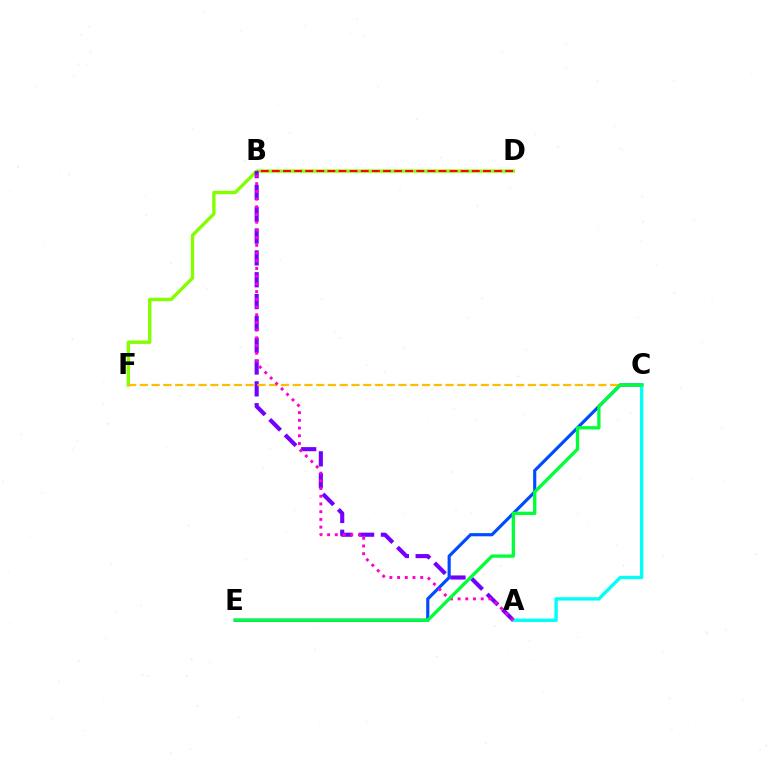{('D', 'F'): [{'color': '#84ff00', 'line_style': 'solid', 'thickness': 2.42}], ('B', 'D'): [{'color': '#ff0000', 'line_style': 'dashed', 'thickness': 1.51}], ('C', 'E'): [{'color': '#004bff', 'line_style': 'solid', 'thickness': 2.28}, {'color': '#00ff39', 'line_style': 'solid', 'thickness': 2.37}], ('A', 'B'): [{'color': '#7200ff', 'line_style': 'dashed', 'thickness': 2.96}, {'color': '#ff00cf', 'line_style': 'dotted', 'thickness': 2.09}], ('A', 'C'): [{'color': '#00fff6', 'line_style': 'solid', 'thickness': 2.41}], ('C', 'F'): [{'color': '#ffbd00', 'line_style': 'dashed', 'thickness': 1.6}]}